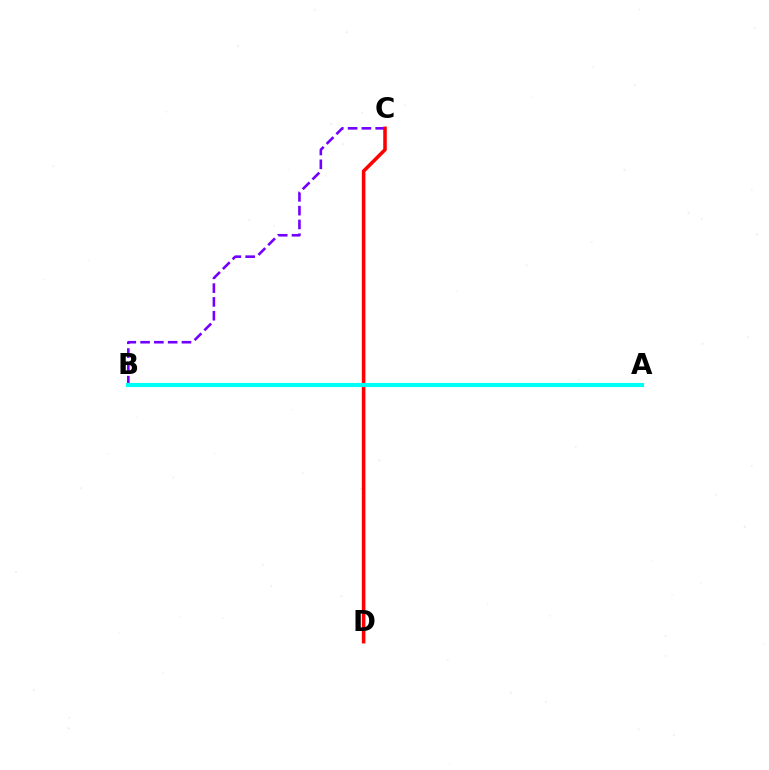{('A', 'B'): [{'color': '#84ff00', 'line_style': 'dashed', 'thickness': 2.87}, {'color': '#00fff6', 'line_style': 'solid', 'thickness': 2.98}], ('B', 'C'): [{'color': '#7200ff', 'line_style': 'dashed', 'thickness': 1.87}], ('C', 'D'): [{'color': '#ff0000', 'line_style': 'solid', 'thickness': 2.56}]}